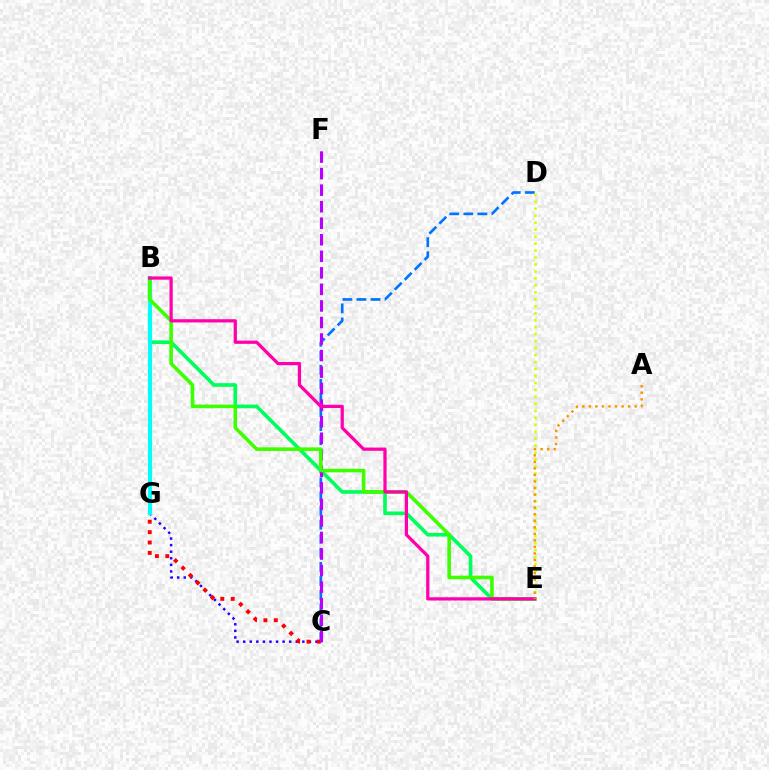{('B', 'E'): [{'color': '#00ff5c', 'line_style': 'solid', 'thickness': 2.63}, {'color': '#3dff00', 'line_style': 'solid', 'thickness': 2.58}, {'color': '#ff00ac', 'line_style': 'solid', 'thickness': 2.34}], ('C', 'G'): [{'color': '#2500ff', 'line_style': 'dotted', 'thickness': 1.79}, {'color': '#ff0000', 'line_style': 'dotted', 'thickness': 2.82}], ('C', 'D'): [{'color': '#0074ff', 'line_style': 'dashed', 'thickness': 1.91}], ('B', 'G'): [{'color': '#00fff6', 'line_style': 'solid', 'thickness': 2.98}], ('C', 'F'): [{'color': '#b900ff', 'line_style': 'dashed', 'thickness': 2.25}], ('D', 'E'): [{'color': '#d1ff00', 'line_style': 'dotted', 'thickness': 1.89}], ('A', 'E'): [{'color': '#ff9400', 'line_style': 'dotted', 'thickness': 1.78}]}